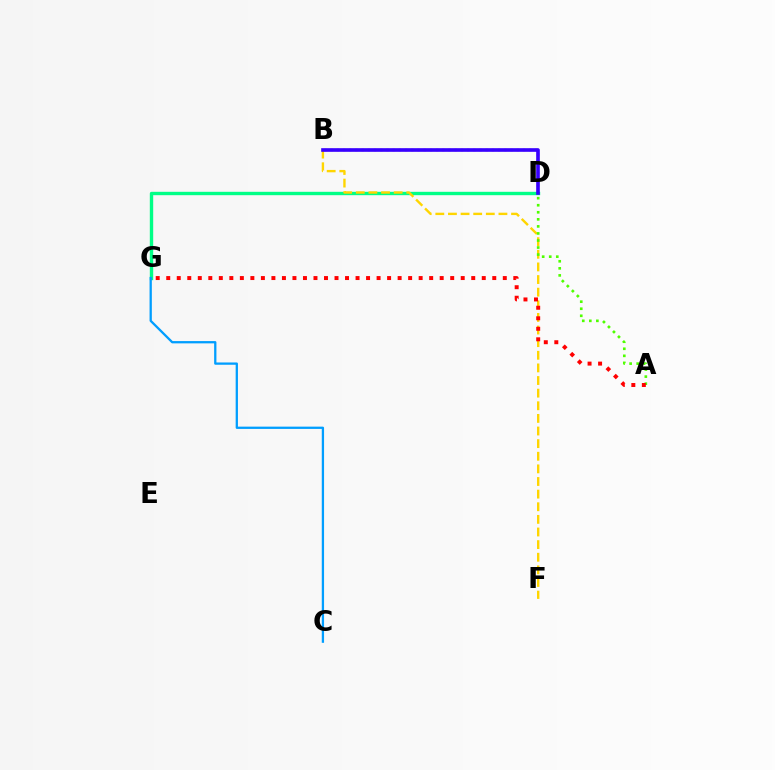{('B', 'D'): [{'color': '#ff00ed', 'line_style': 'dotted', 'thickness': 1.69}, {'color': '#3700ff', 'line_style': 'solid', 'thickness': 2.62}], ('D', 'G'): [{'color': '#00ff86', 'line_style': 'solid', 'thickness': 2.43}], ('B', 'F'): [{'color': '#ffd500', 'line_style': 'dashed', 'thickness': 1.71}], ('C', 'G'): [{'color': '#009eff', 'line_style': 'solid', 'thickness': 1.64}], ('A', 'D'): [{'color': '#4fff00', 'line_style': 'dotted', 'thickness': 1.92}], ('A', 'G'): [{'color': '#ff0000', 'line_style': 'dotted', 'thickness': 2.86}]}